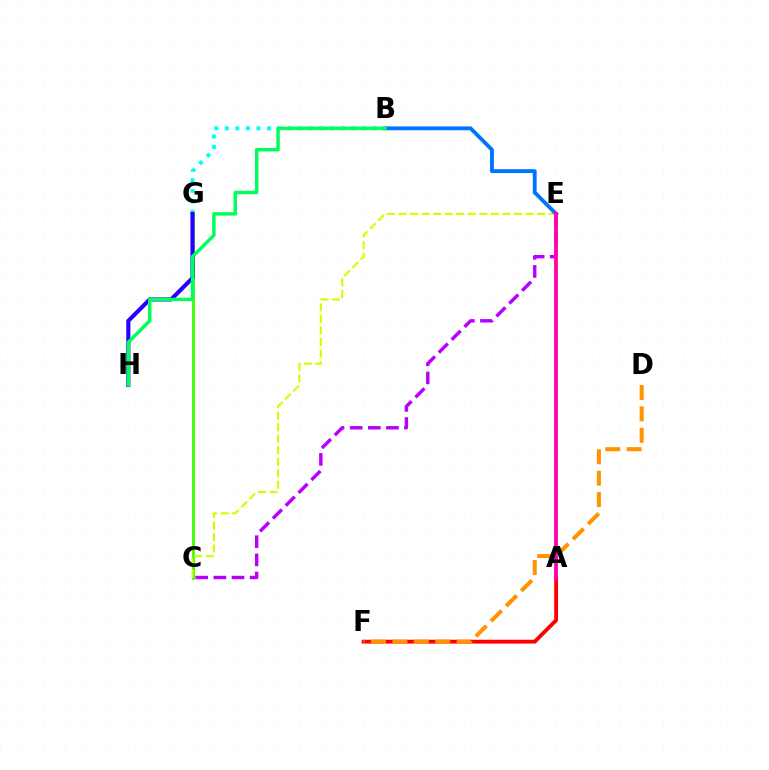{('C', 'G'): [{'color': '#3dff00', 'line_style': 'solid', 'thickness': 2.03}], ('B', 'G'): [{'color': '#00fff6', 'line_style': 'dotted', 'thickness': 2.86}], ('C', 'E'): [{'color': '#d1ff00', 'line_style': 'dashed', 'thickness': 1.57}, {'color': '#b900ff', 'line_style': 'dashed', 'thickness': 2.47}], ('A', 'F'): [{'color': '#ff0000', 'line_style': 'solid', 'thickness': 2.76}], ('G', 'H'): [{'color': '#2500ff', 'line_style': 'solid', 'thickness': 2.96}], ('D', 'F'): [{'color': '#ff9400', 'line_style': 'dashed', 'thickness': 2.91}], ('B', 'E'): [{'color': '#0074ff', 'line_style': 'solid', 'thickness': 2.78}], ('A', 'E'): [{'color': '#ff00ac', 'line_style': 'solid', 'thickness': 2.71}], ('B', 'H'): [{'color': '#00ff5c', 'line_style': 'solid', 'thickness': 2.49}]}